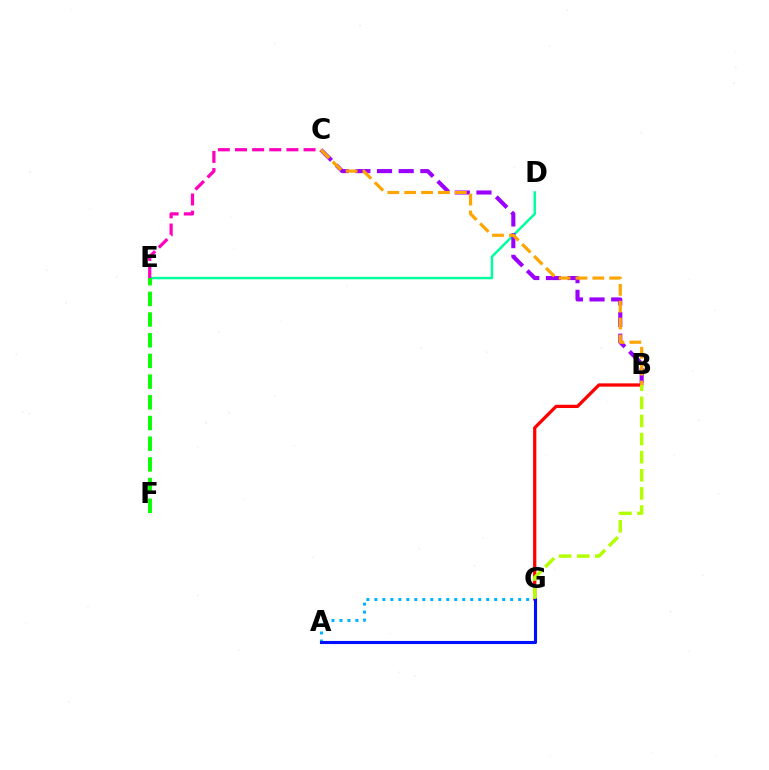{('A', 'G'): [{'color': '#00b5ff', 'line_style': 'dotted', 'thickness': 2.17}, {'color': '#0010ff', 'line_style': 'solid', 'thickness': 2.23}], ('B', 'G'): [{'color': '#ff0000', 'line_style': 'solid', 'thickness': 2.35}, {'color': '#b3ff00', 'line_style': 'dashed', 'thickness': 2.46}], ('D', 'E'): [{'color': '#00ff9d', 'line_style': 'solid', 'thickness': 1.77}], ('E', 'F'): [{'color': '#08ff00', 'line_style': 'dashed', 'thickness': 2.81}], ('B', 'C'): [{'color': '#9b00ff', 'line_style': 'dashed', 'thickness': 2.94}, {'color': '#ffa500', 'line_style': 'dashed', 'thickness': 2.29}], ('C', 'E'): [{'color': '#ff00bd', 'line_style': 'dashed', 'thickness': 2.33}]}